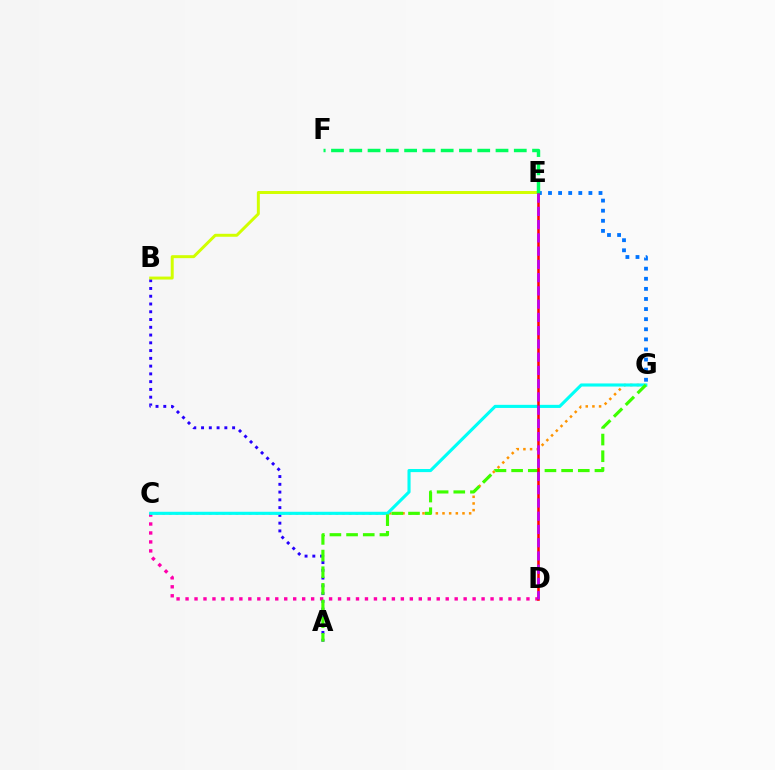{('C', 'D'): [{'color': '#ff00ac', 'line_style': 'dotted', 'thickness': 2.44}], ('C', 'G'): [{'color': '#ff9400', 'line_style': 'dotted', 'thickness': 1.81}, {'color': '#00fff6', 'line_style': 'solid', 'thickness': 2.24}], ('A', 'B'): [{'color': '#2500ff', 'line_style': 'dotted', 'thickness': 2.11}], ('E', 'G'): [{'color': '#0074ff', 'line_style': 'dotted', 'thickness': 2.74}], ('B', 'E'): [{'color': '#d1ff00', 'line_style': 'solid', 'thickness': 2.14}], ('A', 'G'): [{'color': '#3dff00', 'line_style': 'dashed', 'thickness': 2.26}], ('D', 'E'): [{'color': '#ff0000', 'line_style': 'solid', 'thickness': 1.84}, {'color': '#b900ff', 'line_style': 'dashed', 'thickness': 1.8}], ('E', 'F'): [{'color': '#00ff5c', 'line_style': 'dashed', 'thickness': 2.48}]}